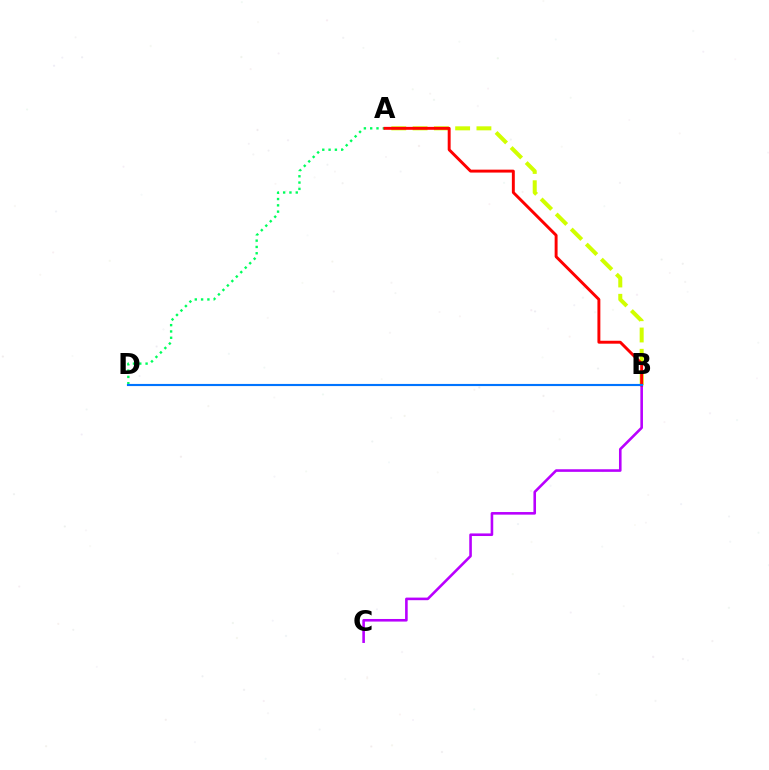{('A', 'B'): [{'color': '#d1ff00', 'line_style': 'dashed', 'thickness': 2.89}, {'color': '#ff0000', 'line_style': 'solid', 'thickness': 2.11}], ('A', 'D'): [{'color': '#00ff5c', 'line_style': 'dotted', 'thickness': 1.71}], ('B', 'C'): [{'color': '#b900ff', 'line_style': 'solid', 'thickness': 1.87}], ('B', 'D'): [{'color': '#0074ff', 'line_style': 'solid', 'thickness': 1.54}]}